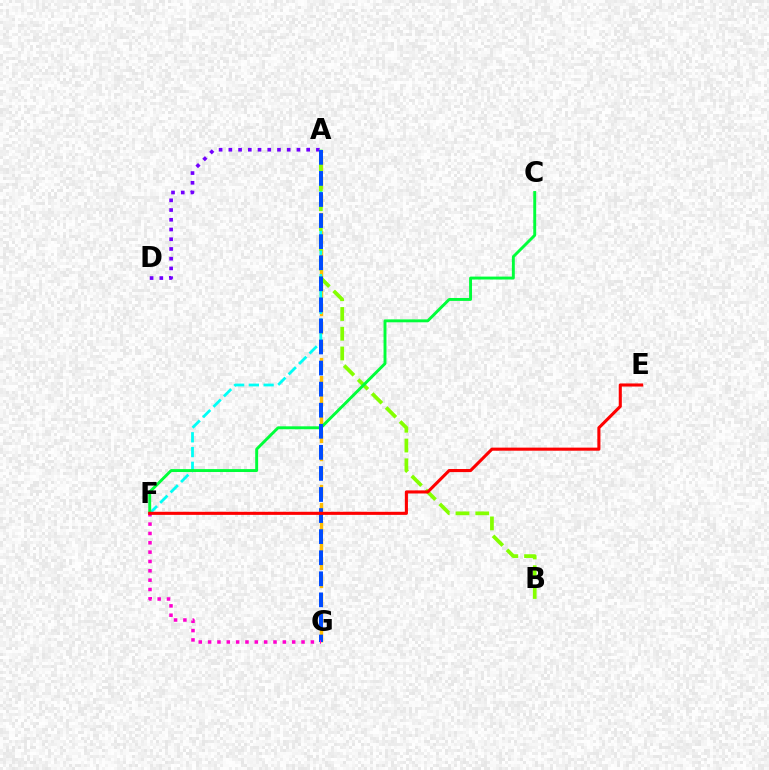{('A', 'G'): [{'color': '#ffbd00', 'line_style': 'dashed', 'thickness': 2.46}, {'color': '#004bff', 'line_style': 'dashed', 'thickness': 2.86}], ('A', 'D'): [{'color': '#7200ff', 'line_style': 'dotted', 'thickness': 2.64}], ('A', 'F'): [{'color': '#00fff6', 'line_style': 'dashed', 'thickness': 2.01}], ('A', 'B'): [{'color': '#84ff00', 'line_style': 'dashed', 'thickness': 2.69}], ('C', 'F'): [{'color': '#00ff39', 'line_style': 'solid', 'thickness': 2.1}], ('F', 'G'): [{'color': '#ff00cf', 'line_style': 'dotted', 'thickness': 2.54}], ('E', 'F'): [{'color': '#ff0000', 'line_style': 'solid', 'thickness': 2.22}]}